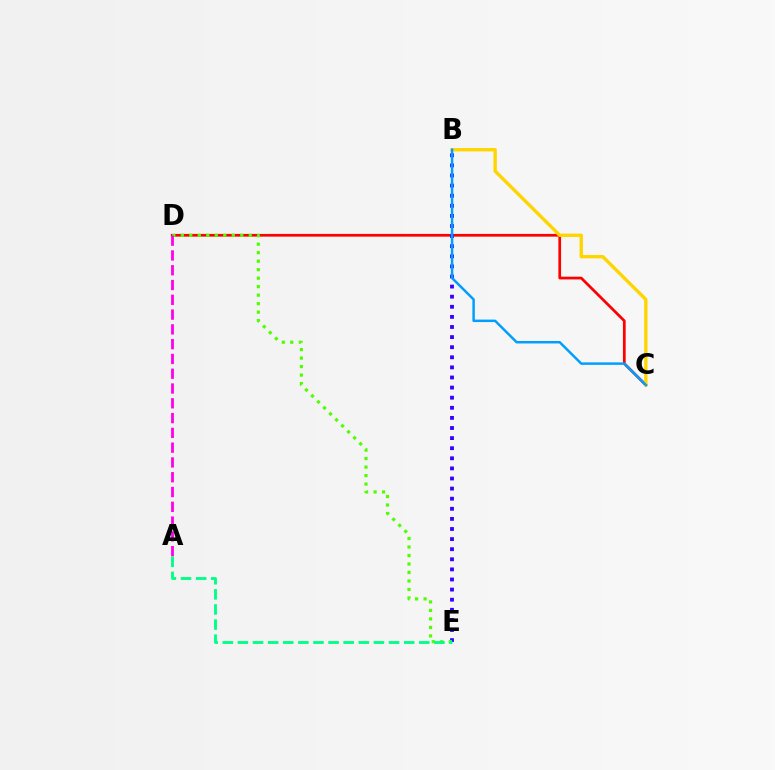{('C', 'D'): [{'color': '#ff0000', 'line_style': 'solid', 'thickness': 1.96}], ('B', 'C'): [{'color': '#ffd500', 'line_style': 'solid', 'thickness': 2.42}, {'color': '#009eff', 'line_style': 'solid', 'thickness': 1.78}], ('B', 'E'): [{'color': '#3700ff', 'line_style': 'dotted', 'thickness': 2.74}], ('D', 'E'): [{'color': '#4fff00', 'line_style': 'dotted', 'thickness': 2.31}], ('A', 'D'): [{'color': '#ff00ed', 'line_style': 'dashed', 'thickness': 2.01}], ('A', 'E'): [{'color': '#00ff86', 'line_style': 'dashed', 'thickness': 2.05}]}